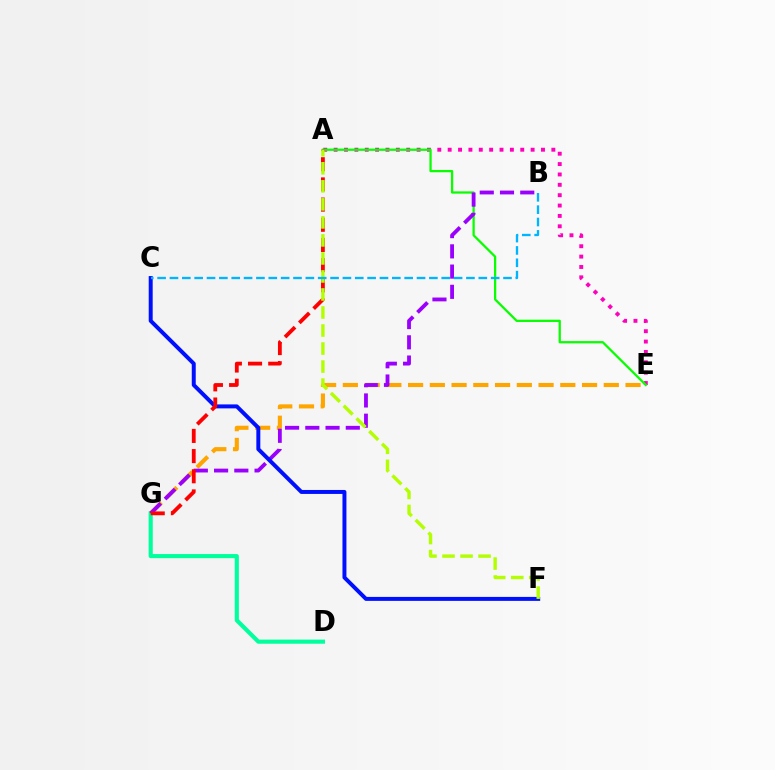{('D', 'G'): [{'color': '#00ff9d', 'line_style': 'solid', 'thickness': 2.96}], ('E', 'G'): [{'color': '#ffa500', 'line_style': 'dashed', 'thickness': 2.95}], ('A', 'E'): [{'color': '#ff00bd', 'line_style': 'dotted', 'thickness': 2.82}, {'color': '#08ff00', 'line_style': 'solid', 'thickness': 1.63}], ('B', 'G'): [{'color': '#9b00ff', 'line_style': 'dashed', 'thickness': 2.75}], ('C', 'F'): [{'color': '#0010ff', 'line_style': 'solid', 'thickness': 2.86}], ('A', 'G'): [{'color': '#ff0000', 'line_style': 'dashed', 'thickness': 2.74}], ('A', 'F'): [{'color': '#b3ff00', 'line_style': 'dashed', 'thickness': 2.45}], ('B', 'C'): [{'color': '#00b5ff', 'line_style': 'dashed', 'thickness': 1.68}]}